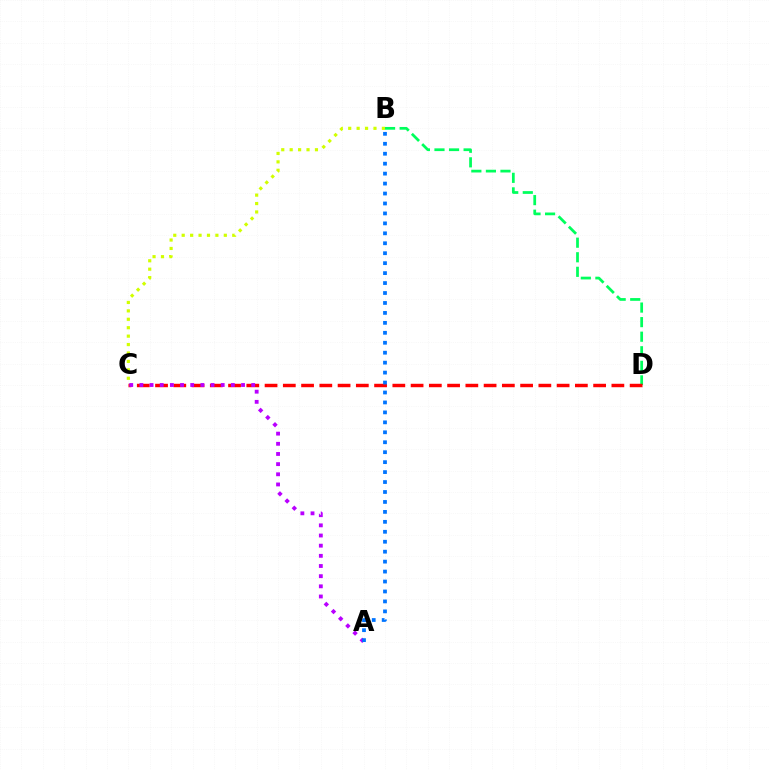{('B', 'D'): [{'color': '#00ff5c', 'line_style': 'dashed', 'thickness': 1.98}], ('B', 'C'): [{'color': '#d1ff00', 'line_style': 'dotted', 'thickness': 2.29}], ('C', 'D'): [{'color': '#ff0000', 'line_style': 'dashed', 'thickness': 2.48}], ('A', 'C'): [{'color': '#b900ff', 'line_style': 'dotted', 'thickness': 2.76}], ('A', 'B'): [{'color': '#0074ff', 'line_style': 'dotted', 'thickness': 2.7}]}